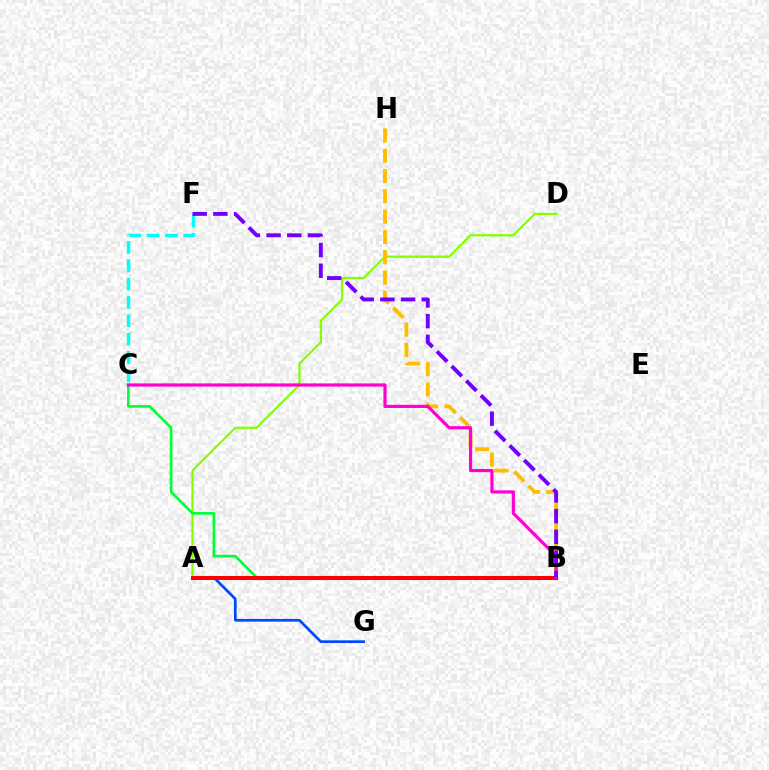{('A', 'G'): [{'color': '#004bff', 'line_style': 'solid', 'thickness': 1.96}], ('A', 'D'): [{'color': '#84ff00', 'line_style': 'solid', 'thickness': 1.61}], ('B', 'H'): [{'color': '#ffbd00', 'line_style': 'dashed', 'thickness': 2.76}], ('B', 'C'): [{'color': '#00ff39', 'line_style': 'solid', 'thickness': 1.93}, {'color': '#ff00cf', 'line_style': 'solid', 'thickness': 2.29}], ('A', 'B'): [{'color': '#ff0000', 'line_style': 'solid', 'thickness': 2.91}], ('C', 'F'): [{'color': '#00fff6', 'line_style': 'dashed', 'thickness': 2.49}], ('B', 'F'): [{'color': '#7200ff', 'line_style': 'dashed', 'thickness': 2.81}]}